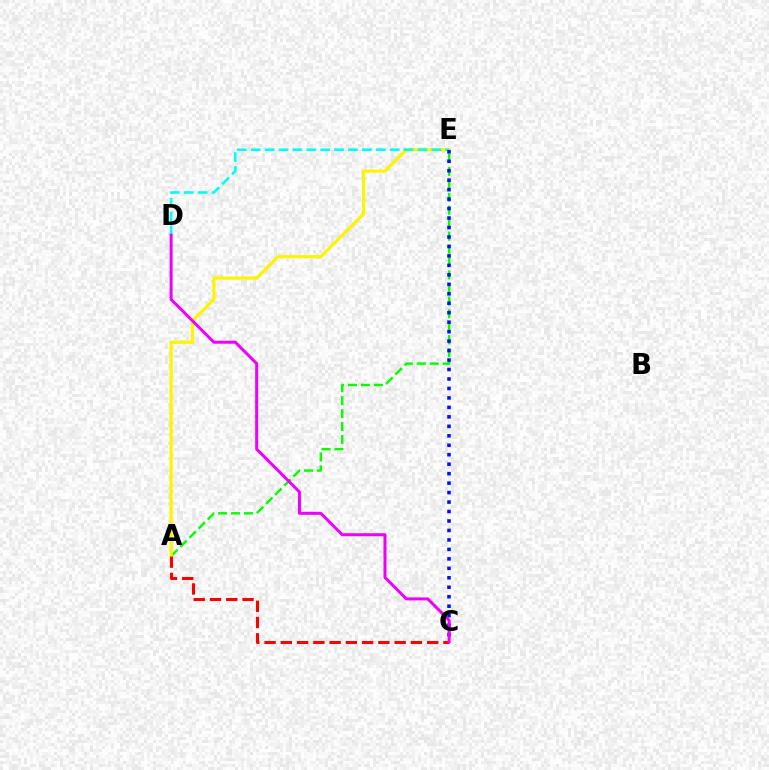{('A', 'E'): [{'color': '#08ff00', 'line_style': 'dashed', 'thickness': 1.76}, {'color': '#fcf500', 'line_style': 'solid', 'thickness': 2.31}], ('A', 'C'): [{'color': '#ff0000', 'line_style': 'dashed', 'thickness': 2.21}], ('D', 'E'): [{'color': '#00fff6', 'line_style': 'dashed', 'thickness': 1.89}], ('C', 'E'): [{'color': '#0010ff', 'line_style': 'dotted', 'thickness': 2.57}], ('C', 'D'): [{'color': '#ee00ff', 'line_style': 'solid', 'thickness': 2.16}]}